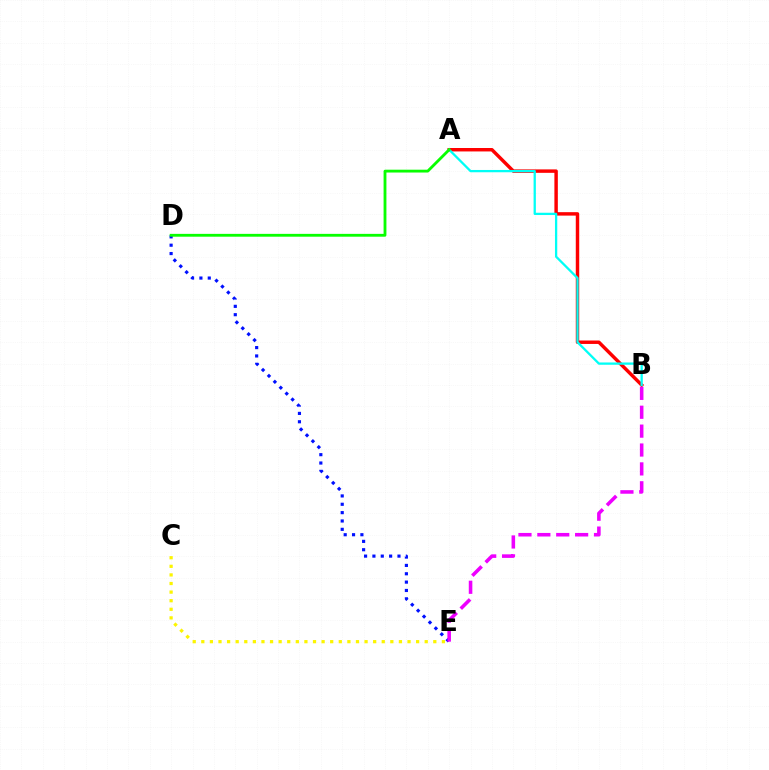{('A', 'B'): [{'color': '#ff0000', 'line_style': 'solid', 'thickness': 2.48}, {'color': '#00fff6', 'line_style': 'solid', 'thickness': 1.65}], ('D', 'E'): [{'color': '#0010ff', 'line_style': 'dotted', 'thickness': 2.27}], ('C', 'E'): [{'color': '#fcf500', 'line_style': 'dotted', 'thickness': 2.33}], ('B', 'E'): [{'color': '#ee00ff', 'line_style': 'dashed', 'thickness': 2.57}], ('A', 'D'): [{'color': '#08ff00', 'line_style': 'solid', 'thickness': 2.04}]}